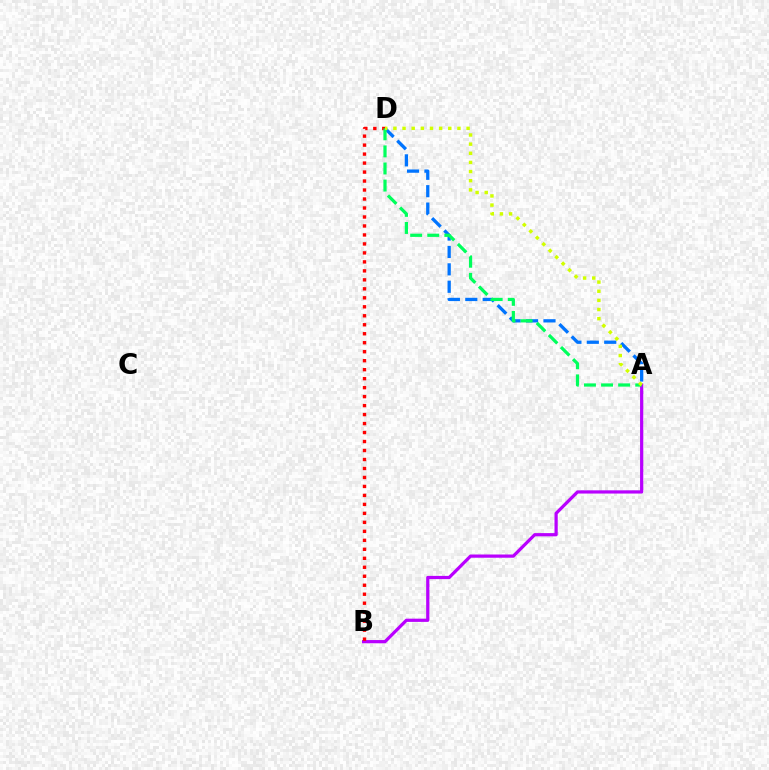{('A', 'B'): [{'color': '#b900ff', 'line_style': 'solid', 'thickness': 2.32}], ('A', 'D'): [{'color': '#0074ff', 'line_style': 'dashed', 'thickness': 2.36}, {'color': '#00ff5c', 'line_style': 'dashed', 'thickness': 2.32}, {'color': '#d1ff00', 'line_style': 'dotted', 'thickness': 2.49}], ('B', 'D'): [{'color': '#ff0000', 'line_style': 'dotted', 'thickness': 2.44}]}